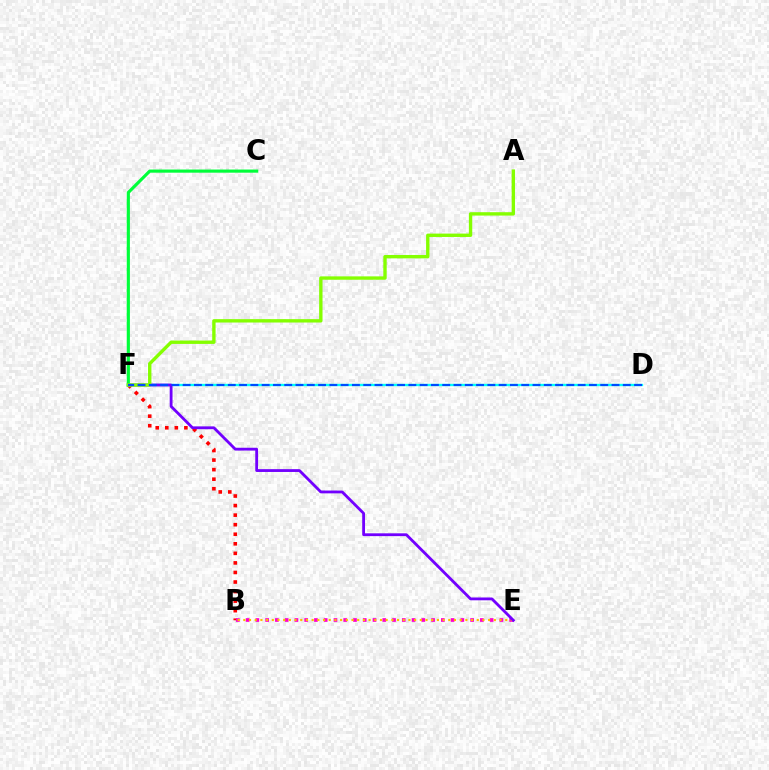{('B', 'F'): [{'color': '#ff0000', 'line_style': 'dotted', 'thickness': 2.6}], ('C', 'F'): [{'color': '#00ff39', 'line_style': 'solid', 'thickness': 2.27}], ('B', 'E'): [{'color': '#ff00cf', 'line_style': 'dotted', 'thickness': 2.65}, {'color': '#ffbd00', 'line_style': 'dotted', 'thickness': 1.55}], ('D', 'F'): [{'color': '#00fff6', 'line_style': 'solid', 'thickness': 1.69}, {'color': '#004bff', 'line_style': 'dashed', 'thickness': 1.53}], ('E', 'F'): [{'color': '#7200ff', 'line_style': 'solid', 'thickness': 2.03}], ('A', 'F'): [{'color': '#84ff00', 'line_style': 'solid', 'thickness': 2.43}]}